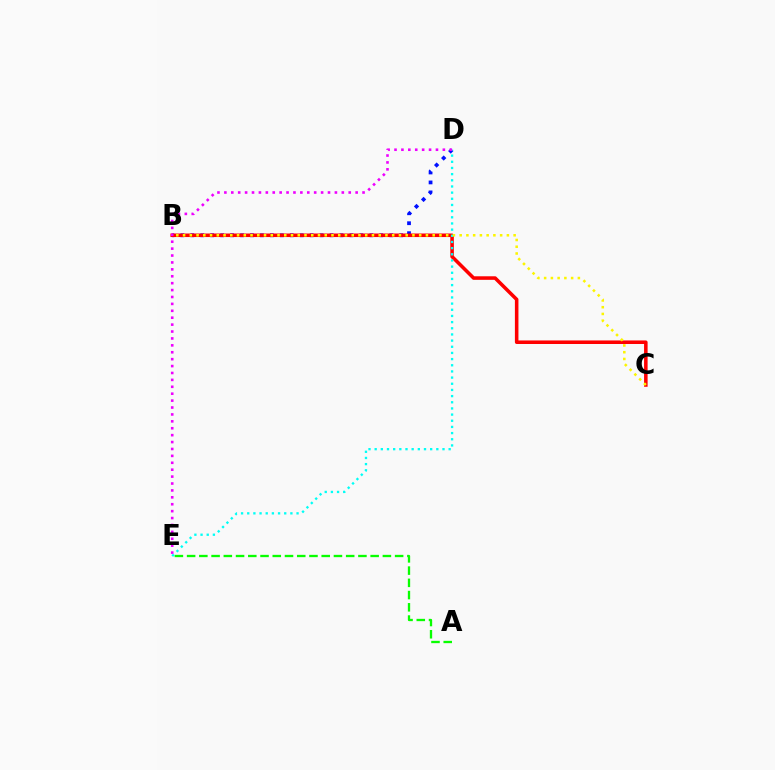{('A', 'E'): [{'color': '#08ff00', 'line_style': 'dashed', 'thickness': 1.66}], ('B', 'D'): [{'color': '#0010ff', 'line_style': 'dotted', 'thickness': 2.7}], ('B', 'C'): [{'color': '#ff0000', 'line_style': 'solid', 'thickness': 2.55}, {'color': '#fcf500', 'line_style': 'dotted', 'thickness': 1.83}], ('D', 'E'): [{'color': '#00fff6', 'line_style': 'dotted', 'thickness': 1.68}, {'color': '#ee00ff', 'line_style': 'dotted', 'thickness': 1.88}]}